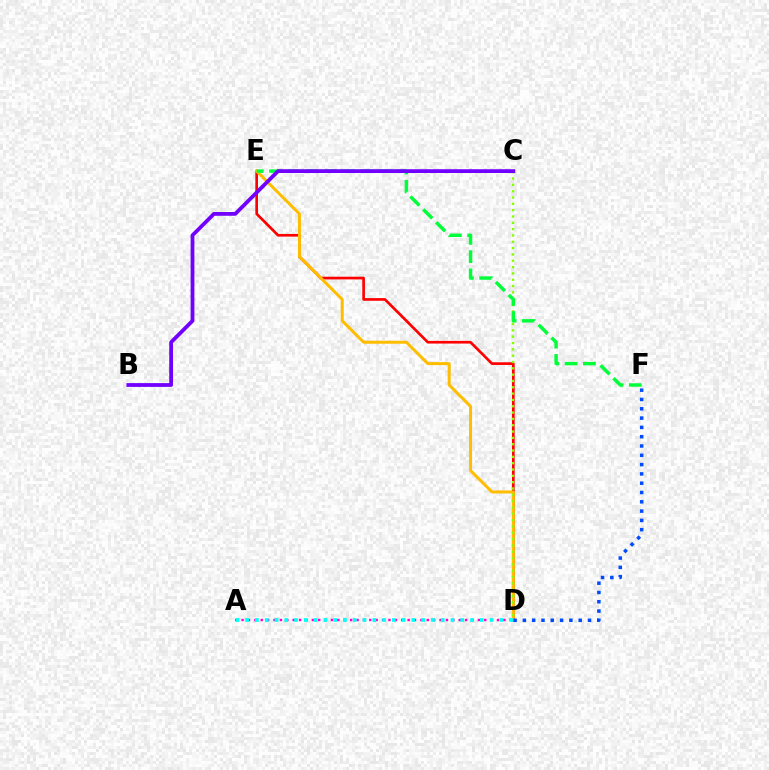{('D', 'E'): [{'color': '#ff0000', 'line_style': 'solid', 'thickness': 1.93}, {'color': '#ffbd00', 'line_style': 'solid', 'thickness': 2.15}], ('A', 'D'): [{'color': '#ff00cf', 'line_style': 'dotted', 'thickness': 1.74}, {'color': '#00fff6', 'line_style': 'dotted', 'thickness': 2.66}], ('C', 'D'): [{'color': '#84ff00', 'line_style': 'dotted', 'thickness': 1.72}], ('D', 'F'): [{'color': '#004bff', 'line_style': 'dotted', 'thickness': 2.53}], ('E', 'F'): [{'color': '#00ff39', 'line_style': 'dashed', 'thickness': 2.48}], ('B', 'C'): [{'color': '#7200ff', 'line_style': 'solid', 'thickness': 2.73}]}